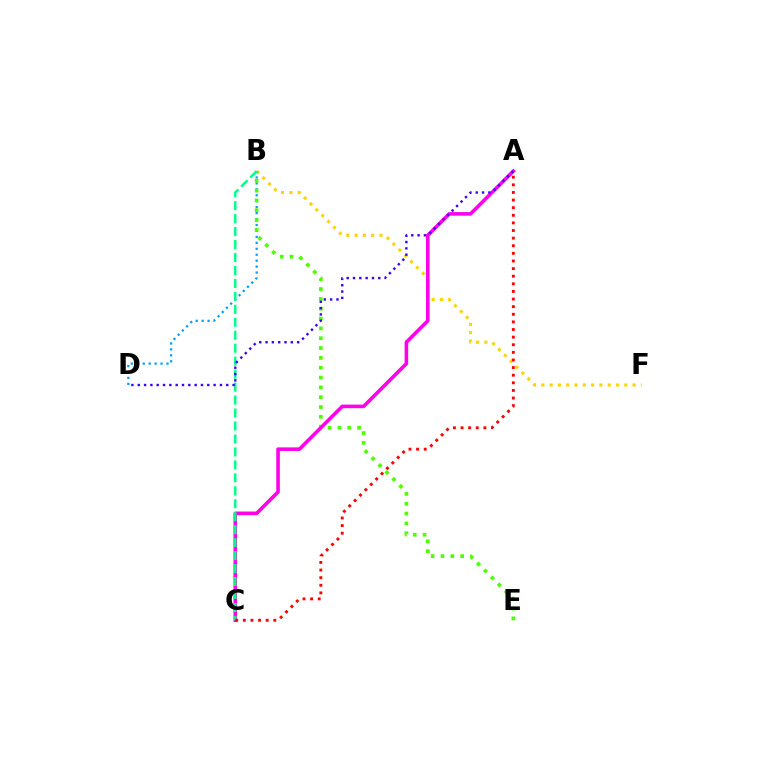{('B', 'F'): [{'color': '#ffd500', 'line_style': 'dotted', 'thickness': 2.25}], ('B', 'D'): [{'color': '#009eff', 'line_style': 'dotted', 'thickness': 1.61}], ('B', 'E'): [{'color': '#4fff00', 'line_style': 'dotted', 'thickness': 2.67}], ('A', 'C'): [{'color': '#ff00ed', 'line_style': 'solid', 'thickness': 2.59}, {'color': '#ff0000', 'line_style': 'dotted', 'thickness': 2.07}], ('B', 'C'): [{'color': '#00ff86', 'line_style': 'dashed', 'thickness': 1.76}], ('A', 'D'): [{'color': '#3700ff', 'line_style': 'dotted', 'thickness': 1.72}]}